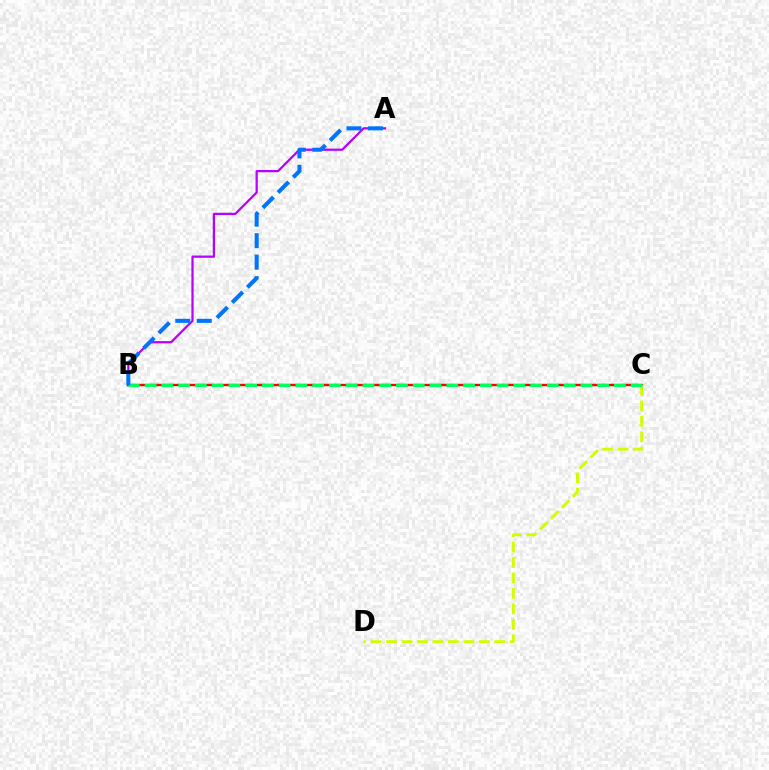{('A', 'B'): [{'color': '#b900ff', 'line_style': 'solid', 'thickness': 1.62}, {'color': '#0074ff', 'line_style': 'dashed', 'thickness': 2.92}], ('B', 'C'): [{'color': '#ff0000', 'line_style': 'solid', 'thickness': 1.74}, {'color': '#00ff5c', 'line_style': 'dashed', 'thickness': 2.28}], ('C', 'D'): [{'color': '#d1ff00', 'line_style': 'dashed', 'thickness': 2.1}]}